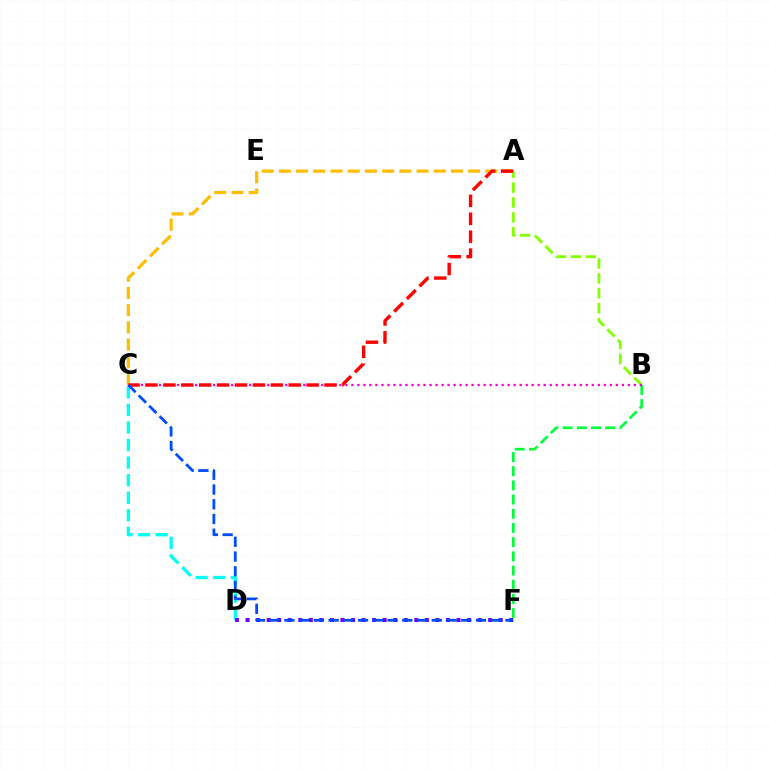{('B', 'F'): [{'color': '#00ff39', 'line_style': 'dashed', 'thickness': 1.93}], ('A', 'C'): [{'color': '#ffbd00', 'line_style': 'dashed', 'thickness': 2.34}, {'color': '#ff0000', 'line_style': 'dashed', 'thickness': 2.43}], ('A', 'B'): [{'color': '#84ff00', 'line_style': 'dashed', 'thickness': 2.02}], ('B', 'C'): [{'color': '#ff00cf', 'line_style': 'dotted', 'thickness': 1.63}], ('C', 'D'): [{'color': '#00fff6', 'line_style': 'dashed', 'thickness': 2.39}], ('D', 'F'): [{'color': '#7200ff', 'line_style': 'dotted', 'thickness': 2.87}], ('C', 'F'): [{'color': '#004bff', 'line_style': 'dashed', 'thickness': 2.0}]}